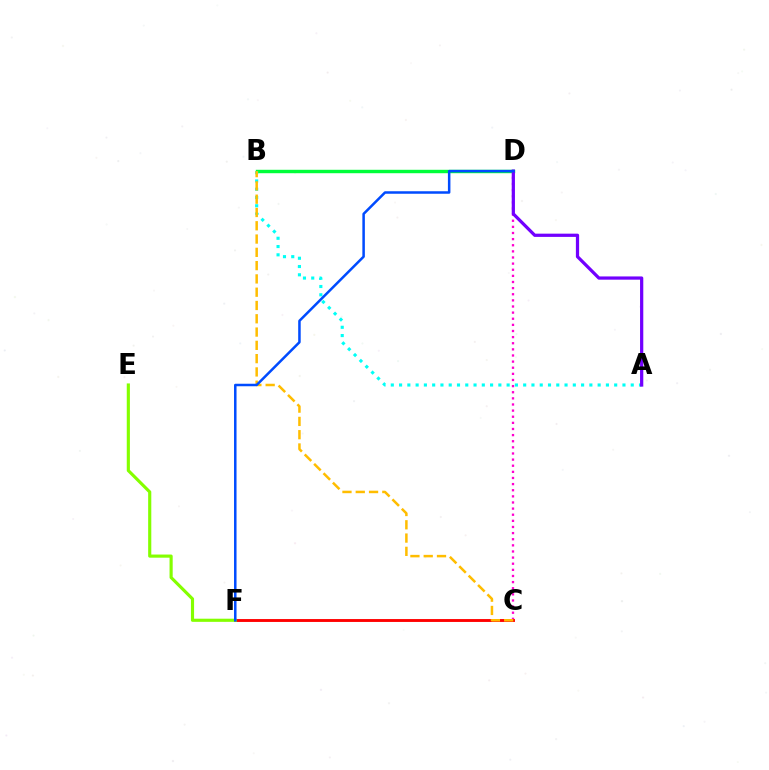{('C', 'D'): [{'color': '#ff00cf', 'line_style': 'dotted', 'thickness': 1.66}], ('B', 'D'): [{'color': '#00ff39', 'line_style': 'solid', 'thickness': 2.46}], ('C', 'F'): [{'color': '#ff0000', 'line_style': 'solid', 'thickness': 2.08}], ('A', 'B'): [{'color': '#00fff6', 'line_style': 'dotted', 'thickness': 2.25}], ('E', 'F'): [{'color': '#84ff00', 'line_style': 'solid', 'thickness': 2.26}], ('B', 'C'): [{'color': '#ffbd00', 'line_style': 'dashed', 'thickness': 1.81}], ('A', 'D'): [{'color': '#7200ff', 'line_style': 'solid', 'thickness': 2.33}], ('D', 'F'): [{'color': '#004bff', 'line_style': 'solid', 'thickness': 1.81}]}